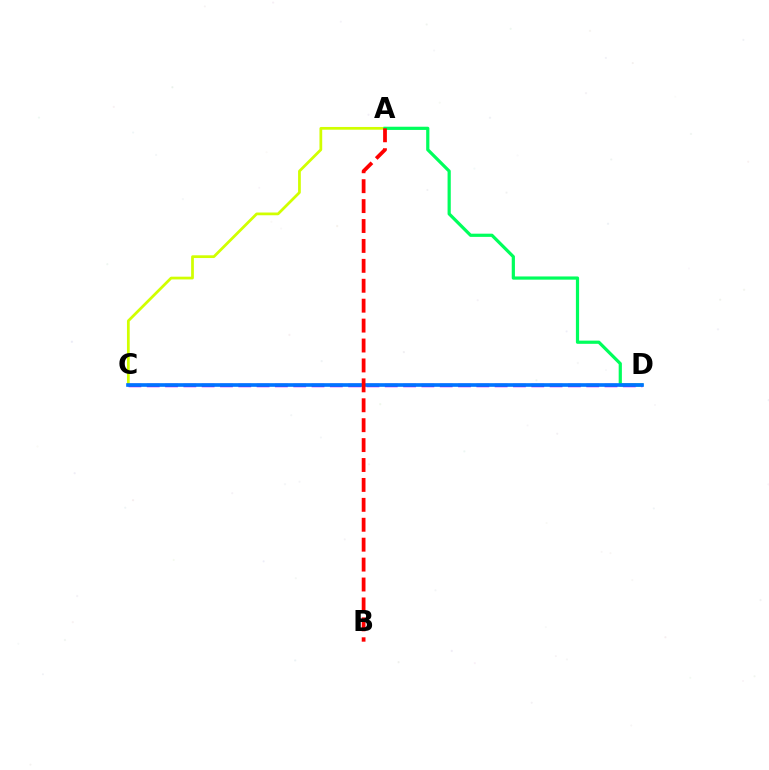{('A', 'C'): [{'color': '#d1ff00', 'line_style': 'solid', 'thickness': 1.98}], ('A', 'D'): [{'color': '#00ff5c', 'line_style': 'solid', 'thickness': 2.31}], ('C', 'D'): [{'color': '#b900ff', 'line_style': 'dashed', 'thickness': 2.49}, {'color': '#0074ff', 'line_style': 'solid', 'thickness': 2.63}], ('A', 'B'): [{'color': '#ff0000', 'line_style': 'dashed', 'thickness': 2.71}]}